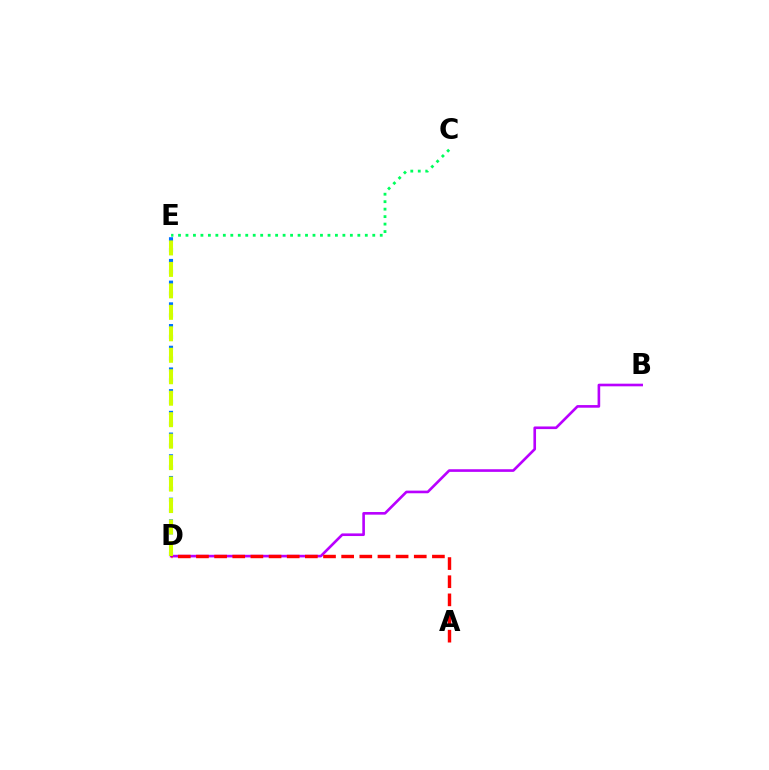{('D', 'E'): [{'color': '#0074ff', 'line_style': 'dotted', 'thickness': 2.95}, {'color': '#d1ff00', 'line_style': 'dashed', 'thickness': 2.92}], ('B', 'D'): [{'color': '#b900ff', 'line_style': 'solid', 'thickness': 1.89}], ('C', 'E'): [{'color': '#00ff5c', 'line_style': 'dotted', 'thickness': 2.03}], ('A', 'D'): [{'color': '#ff0000', 'line_style': 'dashed', 'thickness': 2.47}]}